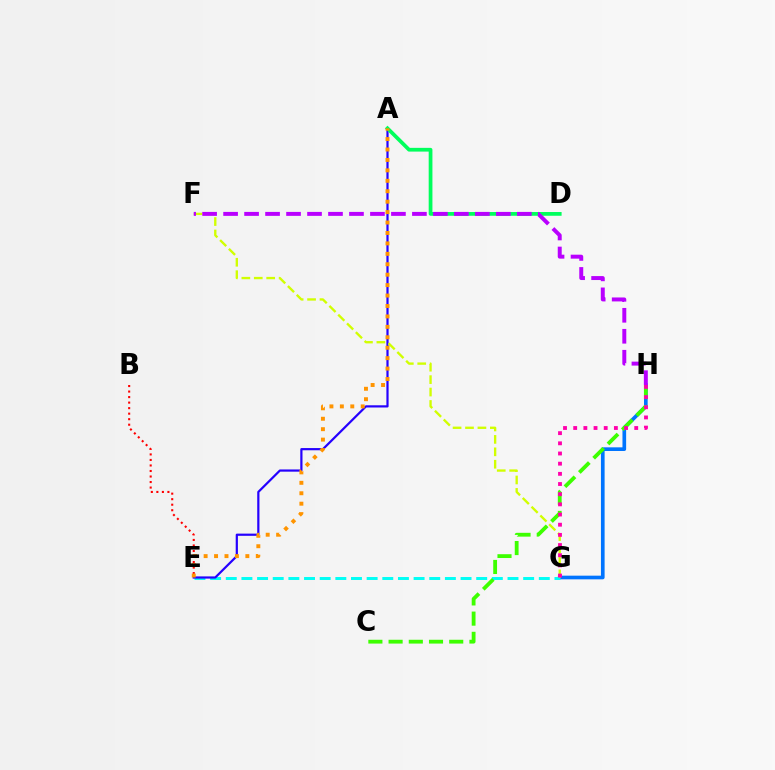{('G', 'H'): [{'color': '#0074ff', 'line_style': 'solid', 'thickness': 2.64}, {'color': '#ff00ac', 'line_style': 'dotted', 'thickness': 2.76}], ('E', 'G'): [{'color': '#00fff6', 'line_style': 'dashed', 'thickness': 2.13}], ('A', 'E'): [{'color': '#2500ff', 'line_style': 'solid', 'thickness': 1.59}, {'color': '#ff9400', 'line_style': 'dotted', 'thickness': 2.83}], ('C', 'H'): [{'color': '#3dff00', 'line_style': 'dashed', 'thickness': 2.75}], ('A', 'D'): [{'color': '#00ff5c', 'line_style': 'solid', 'thickness': 2.69}], ('F', 'G'): [{'color': '#d1ff00', 'line_style': 'dashed', 'thickness': 1.69}], ('B', 'E'): [{'color': '#ff0000', 'line_style': 'dotted', 'thickness': 1.5}], ('F', 'H'): [{'color': '#b900ff', 'line_style': 'dashed', 'thickness': 2.85}]}